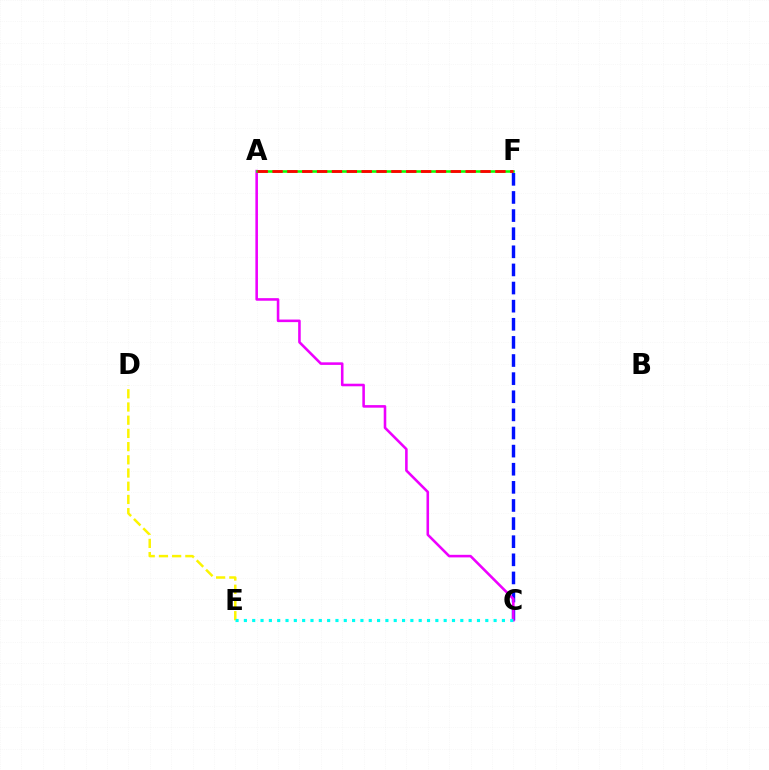{('D', 'E'): [{'color': '#fcf500', 'line_style': 'dashed', 'thickness': 1.79}], ('C', 'F'): [{'color': '#0010ff', 'line_style': 'dashed', 'thickness': 2.46}], ('A', 'C'): [{'color': '#ee00ff', 'line_style': 'solid', 'thickness': 1.85}], ('A', 'F'): [{'color': '#08ff00', 'line_style': 'solid', 'thickness': 1.84}, {'color': '#ff0000', 'line_style': 'dashed', 'thickness': 2.02}], ('C', 'E'): [{'color': '#00fff6', 'line_style': 'dotted', 'thickness': 2.26}]}